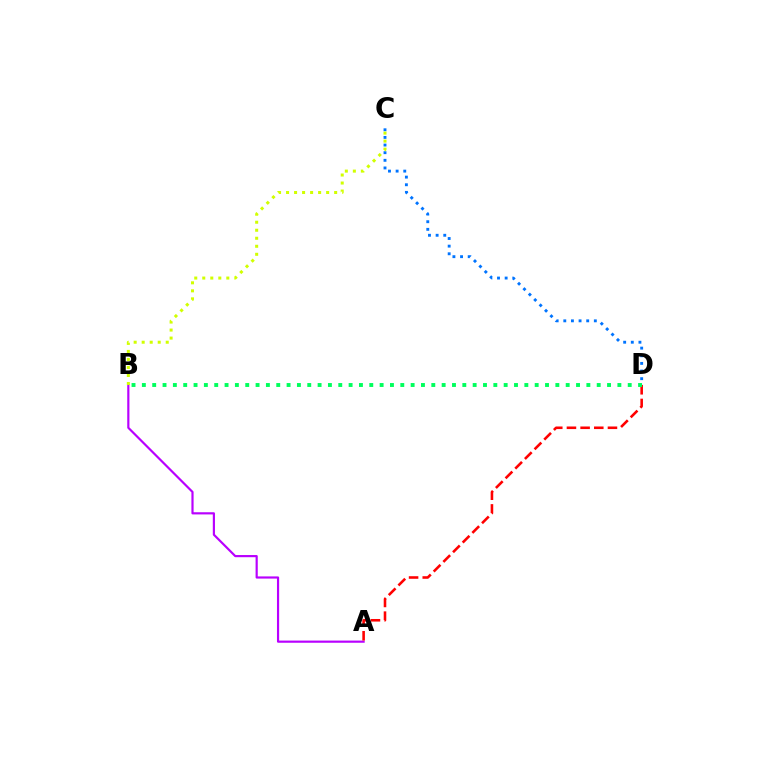{('C', 'D'): [{'color': '#0074ff', 'line_style': 'dotted', 'thickness': 2.07}], ('A', 'B'): [{'color': '#b900ff', 'line_style': 'solid', 'thickness': 1.57}], ('A', 'D'): [{'color': '#ff0000', 'line_style': 'dashed', 'thickness': 1.86}], ('B', 'D'): [{'color': '#00ff5c', 'line_style': 'dotted', 'thickness': 2.81}], ('B', 'C'): [{'color': '#d1ff00', 'line_style': 'dotted', 'thickness': 2.18}]}